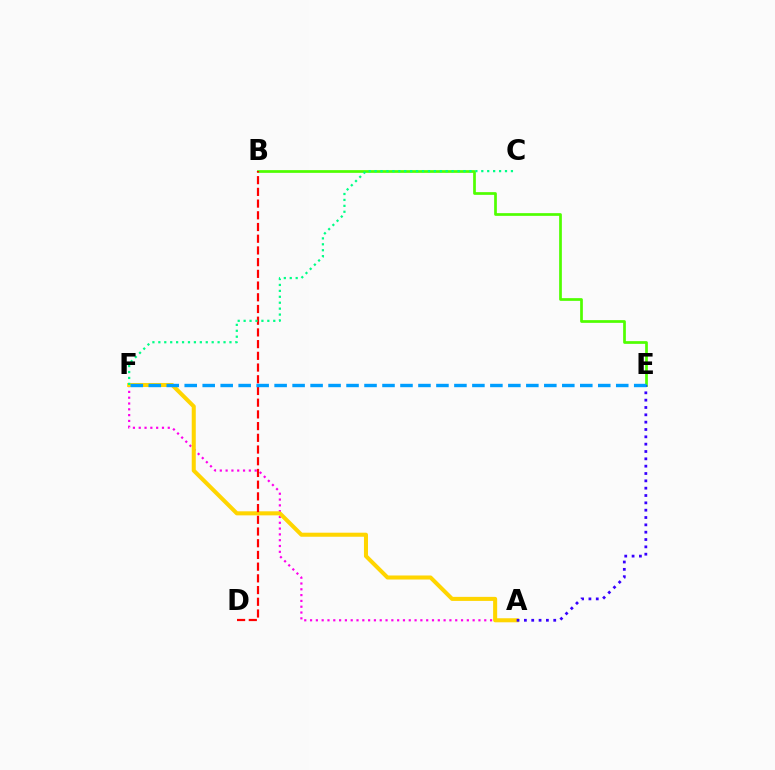{('A', 'F'): [{'color': '#ff00ed', 'line_style': 'dotted', 'thickness': 1.58}, {'color': '#ffd500', 'line_style': 'solid', 'thickness': 2.91}], ('B', 'E'): [{'color': '#4fff00', 'line_style': 'solid', 'thickness': 1.96}], ('B', 'D'): [{'color': '#ff0000', 'line_style': 'dashed', 'thickness': 1.59}], ('A', 'E'): [{'color': '#3700ff', 'line_style': 'dotted', 'thickness': 1.99}], ('C', 'F'): [{'color': '#00ff86', 'line_style': 'dotted', 'thickness': 1.61}], ('E', 'F'): [{'color': '#009eff', 'line_style': 'dashed', 'thickness': 2.44}]}